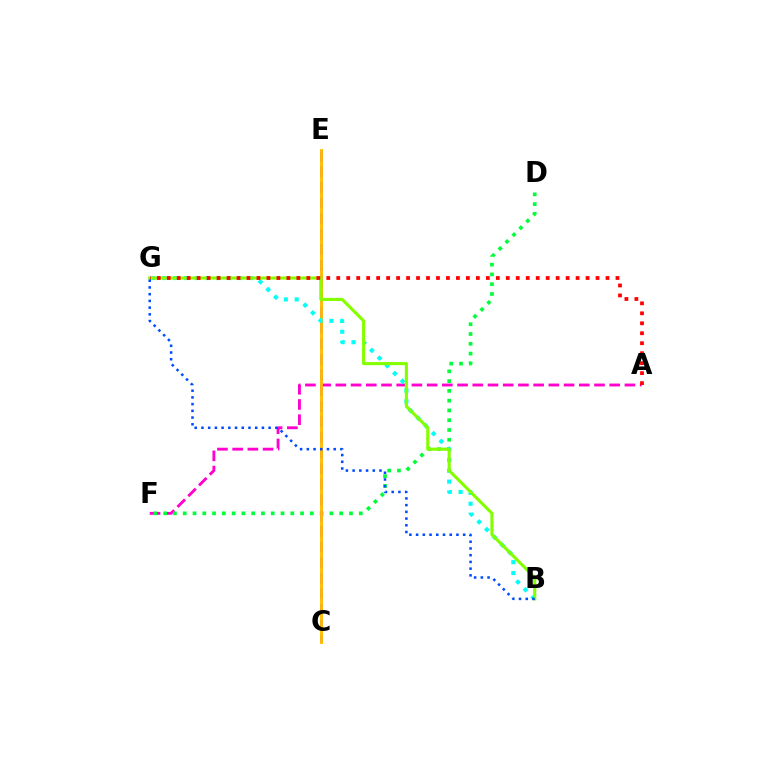{('A', 'F'): [{'color': '#ff00cf', 'line_style': 'dashed', 'thickness': 2.07}], ('D', 'F'): [{'color': '#00ff39', 'line_style': 'dotted', 'thickness': 2.66}], ('C', 'E'): [{'color': '#7200ff', 'line_style': 'dashed', 'thickness': 2.12}, {'color': '#ffbd00', 'line_style': 'solid', 'thickness': 2.07}], ('B', 'G'): [{'color': '#00fff6', 'line_style': 'dotted', 'thickness': 2.96}, {'color': '#84ff00', 'line_style': 'solid', 'thickness': 2.24}, {'color': '#004bff', 'line_style': 'dotted', 'thickness': 1.83}], ('A', 'G'): [{'color': '#ff0000', 'line_style': 'dotted', 'thickness': 2.71}]}